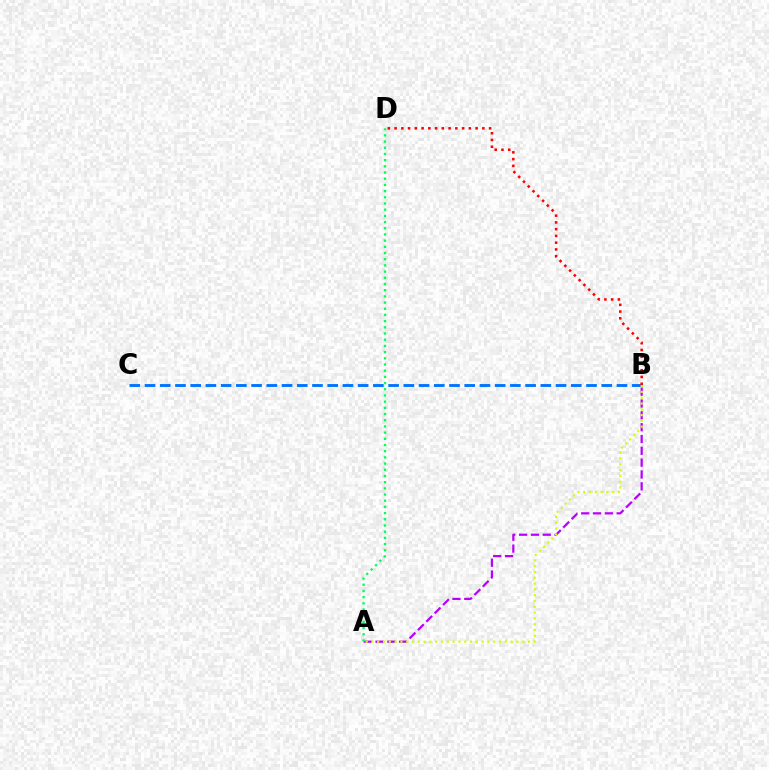{('A', 'B'): [{'color': '#b900ff', 'line_style': 'dashed', 'thickness': 1.61}, {'color': '#d1ff00', 'line_style': 'dotted', 'thickness': 1.58}], ('B', 'C'): [{'color': '#0074ff', 'line_style': 'dashed', 'thickness': 2.07}], ('B', 'D'): [{'color': '#ff0000', 'line_style': 'dotted', 'thickness': 1.83}], ('A', 'D'): [{'color': '#00ff5c', 'line_style': 'dotted', 'thickness': 1.68}]}